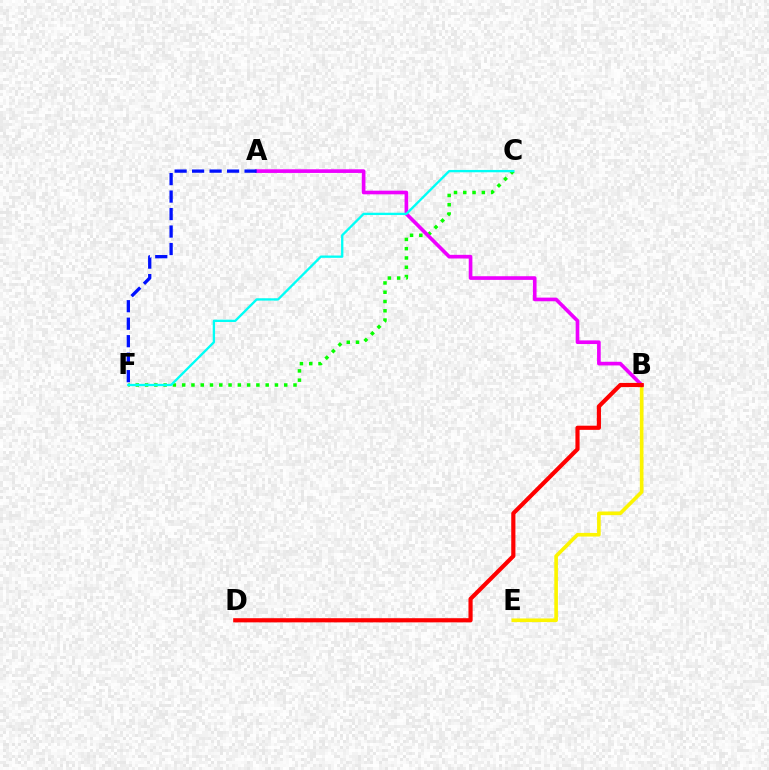{('C', 'F'): [{'color': '#08ff00', 'line_style': 'dotted', 'thickness': 2.52}, {'color': '#00fff6', 'line_style': 'solid', 'thickness': 1.67}], ('B', 'E'): [{'color': '#fcf500', 'line_style': 'solid', 'thickness': 2.62}], ('A', 'B'): [{'color': '#ee00ff', 'line_style': 'solid', 'thickness': 2.63}], ('B', 'D'): [{'color': '#ff0000', 'line_style': 'solid', 'thickness': 2.99}], ('A', 'F'): [{'color': '#0010ff', 'line_style': 'dashed', 'thickness': 2.38}]}